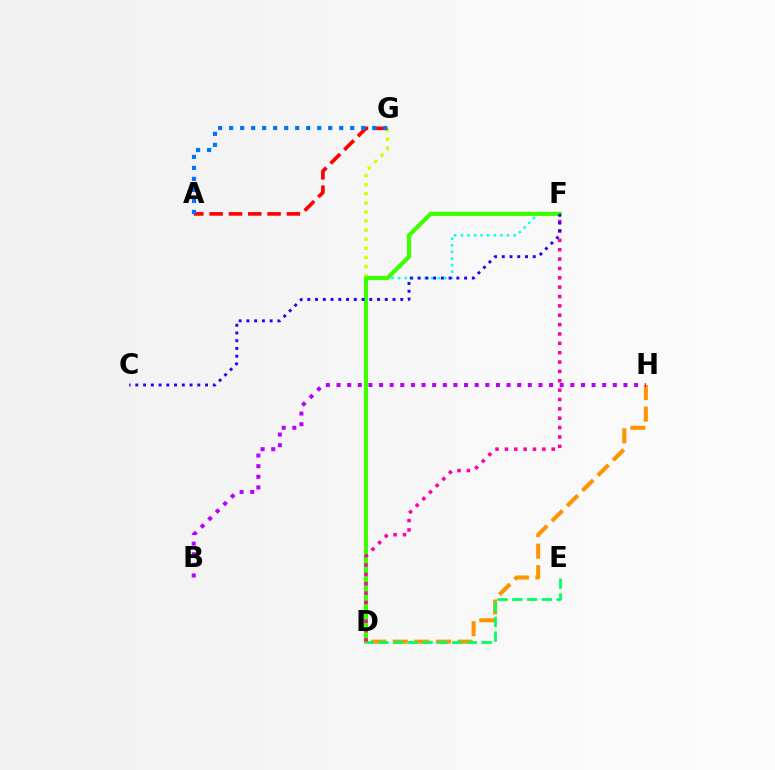{('D', 'H'): [{'color': '#ff9400', 'line_style': 'dashed', 'thickness': 2.93}], ('D', 'E'): [{'color': '#00ff5c', 'line_style': 'dashed', 'thickness': 2.0}], ('D', 'G'): [{'color': '#d1ff00', 'line_style': 'dotted', 'thickness': 2.47}], ('D', 'F'): [{'color': '#00fff6', 'line_style': 'dotted', 'thickness': 1.79}, {'color': '#3dff00', 'line_style': 'solid', 'thickness': 2.99}, {'color': '#ff00ac', 'line_style': 'dotted', 'thickness': 2.54}], ('A', 'G'): [{'color': '#ff0000', 'line_style': 'dashed', 'thickness': 2.62}, {'color': '#0074ff', 'line_style': 'dotted', 'thickness': 2.99}], ('B', 'H'): [{'color': '#b900ff', 'line_style': 'dotted', 'thickness': 2.89}], ('C', 'F'): [{'color': '#2500ff', 'line_style': 'dotted', 'thickness': 2.1}]}